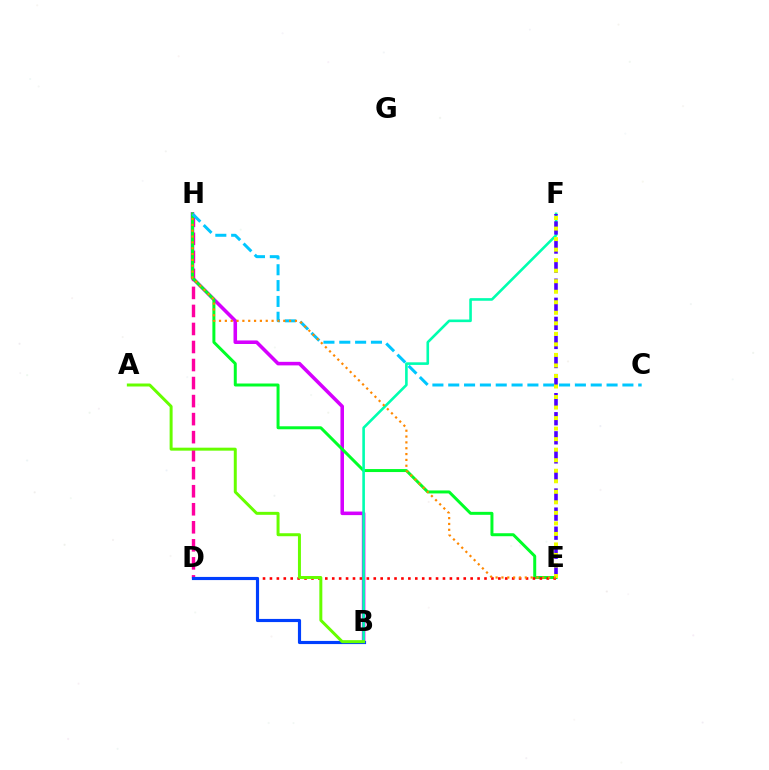{('D', 'H'): [{'color': '#ff00a0', 'line_style': 'dashed', 'thickness': 2.45}], ('B', 'H'): [{'color': '#d600ff', 'line_style': 'solid', 'thickness': 2.56}], ('E', 'H'): [{'color': '#00ff27', 'line_style': 'solid', 'thickness': 2.15}, {'color': '#ff8800', 'line_style': 'dotted', 'thickness': 1.59}], ('D', 'E'): [{'color': '#ff0000', 'line_style': 'dotted', 'thickness': 1.88}], ('B', 'D'): [{'color': '#003fff', 'line_style': 'solid', 'thickness': 2.27}], ('B', 'F'): [{'color': '#00ffaf', 'line_style': 'solid', 'thickness': 1.88}], ('E', 'F'): [{'color': '#4f00ff', 'line_style': 'dashed', 'thickness': 2.59}, {'color': '#eeff00', 'line_style': 'dotted', 'thickness': 2.86}], ('C', 'H'): [{'color': '#00c7ff', 'line_style': 'dashed', 'thickness': 2.15}], ('A', 'B'): [{'color': '#66ff00', 'line_style': 'solid', 'thickness': 2.15}]}